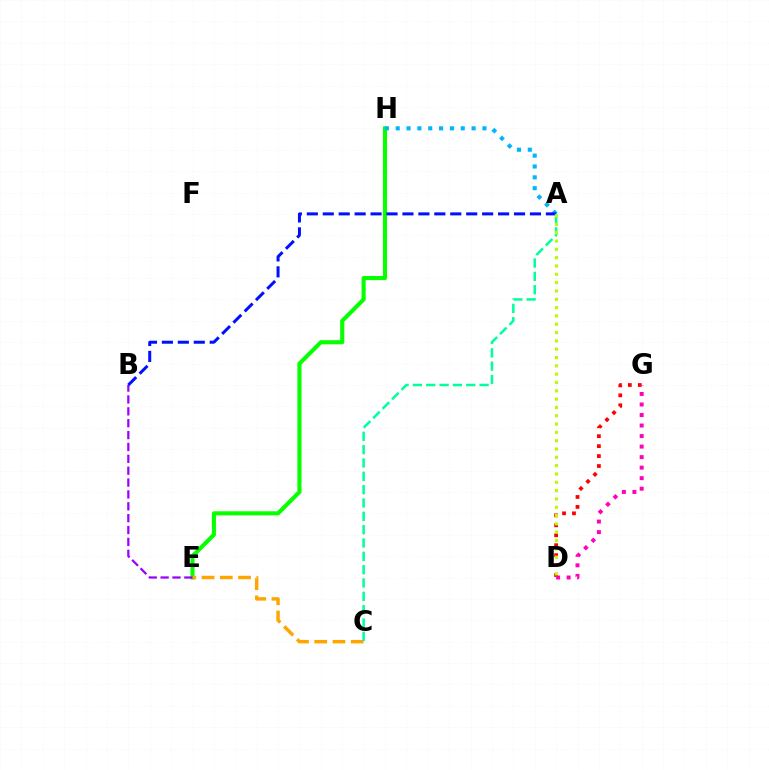{('D', 'G'): [{'color': '#ff0000', 'line_style': 'dotted', 'thickness': 2.7}, {'color': '#ff00bd', 'line_style': 'dotted', 'thickness': 2.86}], ('E', 'H'): [{'color': '#08ff00', 'line_style': 'solid', 'thickness': 2.95}], ('A', 'H'): [{'color': '#00b5ff', 'line_style': 'dotted', 'thickness': 2.95}], ('C', 'E'): [{'color': '#ffa500', 'line_style': 'dashed', 'thickness': 2.48}], ('B', 'E'): [{'color': '#9b00ff', 'line_style': 'dashed', 'thickness': 1.61}], ('A', 'B'): [{'color': '#0010ff', 'line_style': 'dashed', 'thickness': 2.17}], ('A', 'C'): [{'color': '#00ff9d', 'line_style': 'dashed', 'thickness': 1.81}], ('A', 'D'): [{'color': '#b3ff00', 'line_style': 'dotted', 'thickness': 2.26}]}